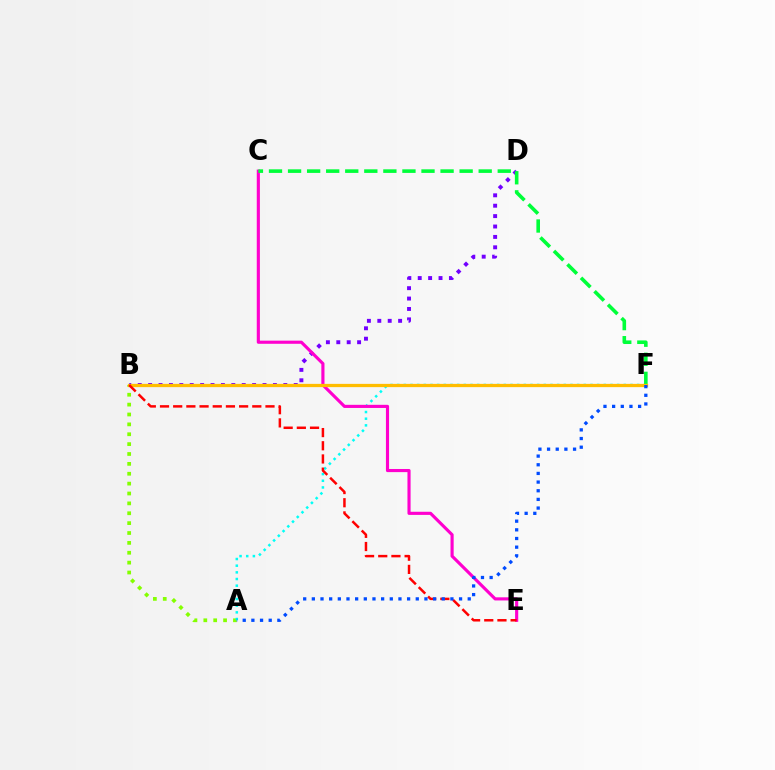{('A', 'B'): [{'color': '#84ff00', 'line_style': 'dotted', 'thickness': 2.68}], ('A', 'F'): [{'color': '#00fff6', 'line_style': 'dotted', 'thickness': 1.81}, {'color': '#004bff', 'line_style': 'dotted', 'thickness': 2.35}], ('B', 'D'): [{'color': '#7200ff', 'line_style': 'dotted', 'thickness': 2.83}], ('C', 'E'): [{'color': '#ff00cf', 'line_style': 'solid', 'thickness': 2.26}], ('C', 'F'): [{'color': '#00ff39', 'line_style': 'dashed', 'thickness': 2.59}], ('B', 'F'): [{'color': '#ffbd00', 'line_style': 'solid', 'thickness': 2.35}], ('B', 'E'): [{'color': '#ff0000', 'line_style': 'dashed', 'thickness': 1.79}]}